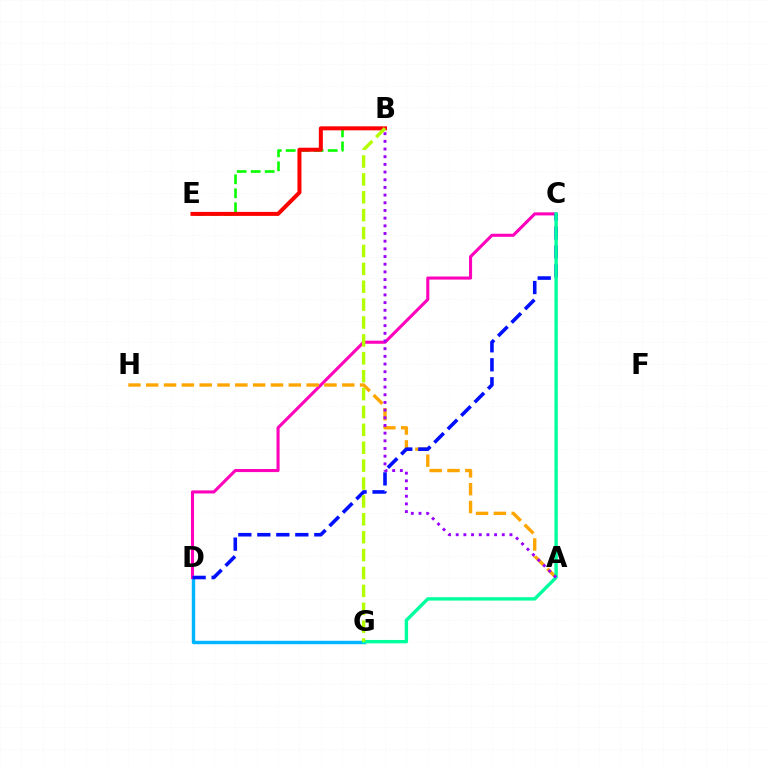{('D', 'G'): [{'color': '#00b5ff', 'line_style': 'solid', 'thickness': 2.47}], ('B', 'E'): [{'color': '#08ff00', 'line_style': 'dashed', 'thickness': 1.9}, {'color': '#ff0000', 'line_style': 'solid', 'thickness': 2.89}], ('C', 'D'): [{'color': '#ff00bd', 'line_style': 'solid', 'thickness': 2.21}, {'color': '#0010ff', 'line_style': 'dashed', 'thickness': 2.58}], ('A', 'H'): [{'color': '#ffa500', 'line_style': 'dashed', 'thickness': 2.42}], ('C', 'G'): [{'color': '#00ff9d', 'line_style': 'solid', 'thickness': 2.45}], ('B', 'G'): [{'color': '#b3ff00', 'line_style': 'dashed', 'thickness': 2.43}], ('A', 'B'): [{'color': '#9b00ff', 'line_style': 'dotted', 'thickness': 2.09}]}